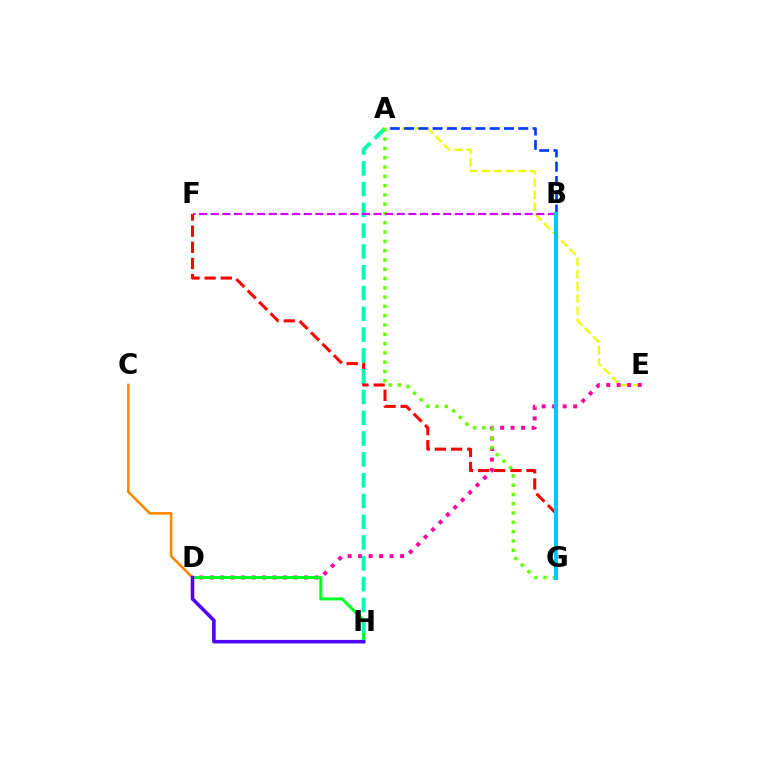{('A', 'E'): [{'color': '#eeff00', 'line_style': 'dashed', 'thickness': 1.65}], ('D', 'E'): [{'color': '#ff00a0', 'line_style': 'dotted', 'thickness': 2.85}], ('D', 'H'): [{'color': '#00ff27', 'line_style': 'solid', 'thickness': 2.21}, {'color': '#4f00ff', 'line_style': 'solid', 'thickness': 2.55}], ('F', 'G'): [{'color': '#ff0000', 'line_style': 'dashed', 'thickness': 2.19}], ('C', 'D'): [{'color': '#ff8800', 'line_style': 'solid', 'thickness': 1.86}], ('A', 'H'): [{'color': '#00ffaf', 'line_style': 'dashed', 'thickness': 2.82}], ('A', 'B'): [{'color': '#003fff', 'line_style': 'dashed', 'thickness': 1.94}], ('A', 'G'): [{'color': '#66ff00', 'line_style': 'dotted', 'thickness': 2.53}], ('B', 'F'): [{'color': '#d600ff', 'line_style': 'dashed', 'thickness': 1.58}], ('B', 'G'): [{'color': '#00c7ff', 'line_style': 'solid', 'thickness': 2.96}]}